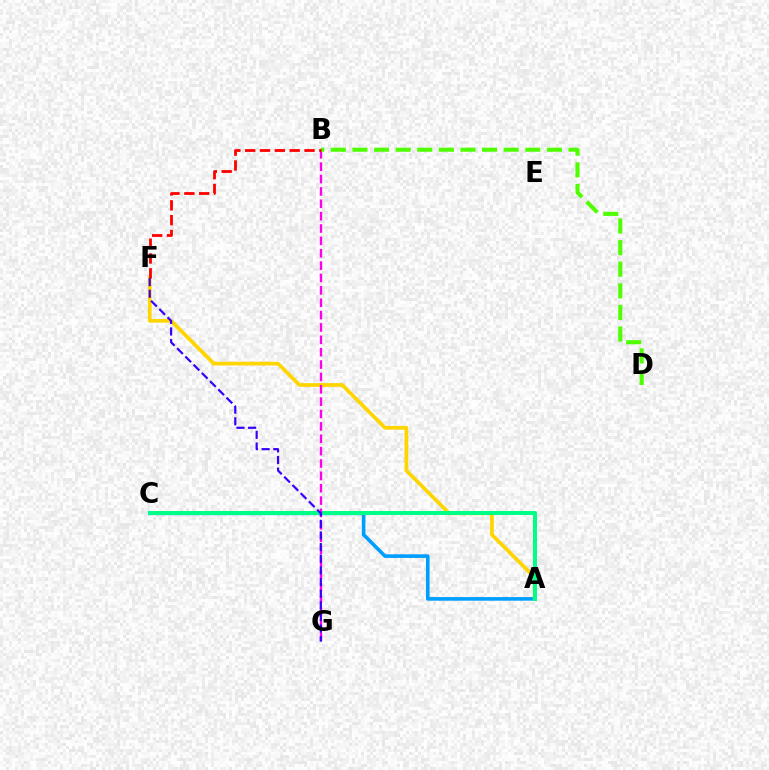{('A', 'C'): [{'color': '#009eff', 'line_style': 'solid', 'thickness': 2.6}, {'color': '#00ff86', 'line_style': 'solid', 'thickness': 2.87}], ('A', 'F'): [{'color': '#ffd500', 'line_style': 'solid', 'thickness': 2.67}], ('B', 'G'): [{'color': '#ff00ed', 'line_style': 'dashed', 'thickness': 1.68}], ('B', 'D'): [{'color': '#4fff00', 'line_style': 'dashed', 'thickness': 2.94}], ('B', 'F'): [{'color': '#ff0000', 'line_style': 'dashed', 'thickness': 2.02}], ('F', 'G'): [{'color': '#3700ff', 'line_style': 'dashed', 'thickness': 1.58}]}